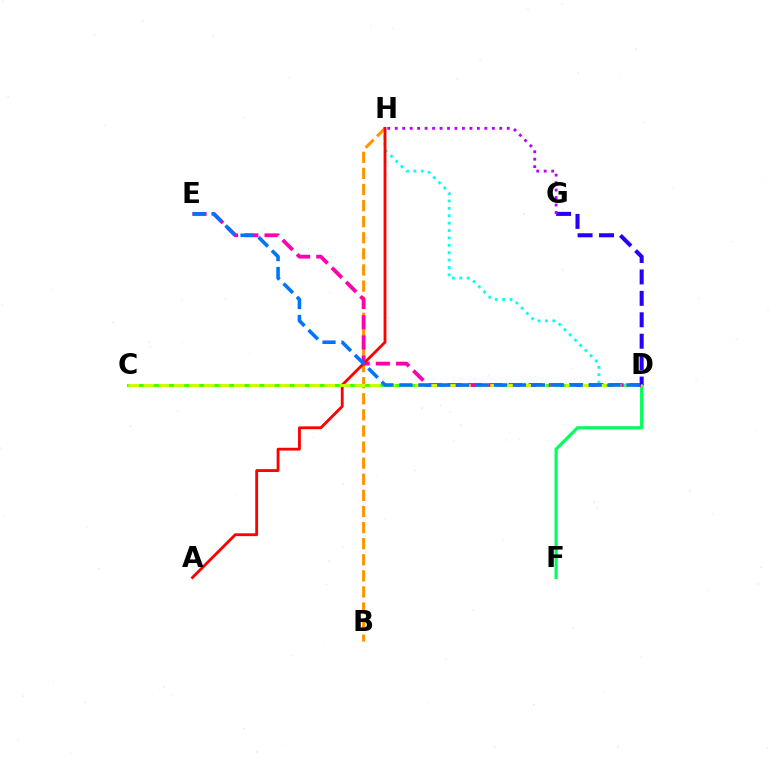{('C', 'D'): [{'color': '#3dff00', 'line_style': 'solid', 'thickness': 2.12}, {'color': '#d1ff00', 'line_style': 'dashed', 'thickness': 2.05}], ('D', 'H'): [{'color': '#00fff6', 'line_style': 'dotted', 'thickness': 2.01}], ('D', 'F'): [{'color': '#00ff5c', 'line_style': 'solid', 'thickness': 2.29}], ('B', 'H'): [{'color': '#ff9400', 'line_style': 'dashed', 'thickness': 2.19}], ('D', 'E'): [{'color': '#ff00ac', 'line_style': 'dashed', 'thickness': 2.75}, {'color': '#0074ff', 'line_style': 'dashed', 'thickness': 2.57}], ('D', 'G'): [{'color': '#2500ff', 'line_style': 'dashed', 'thickness': 2.91}], ('A', 'H'): [{'color': '#ff0000', 'line_style': 'solid', 'thickness': 2.04}], ('G', 'H'): [{'color': '#b900ff', 'line_style': 'dotted', 'thickness': 2.03}]}